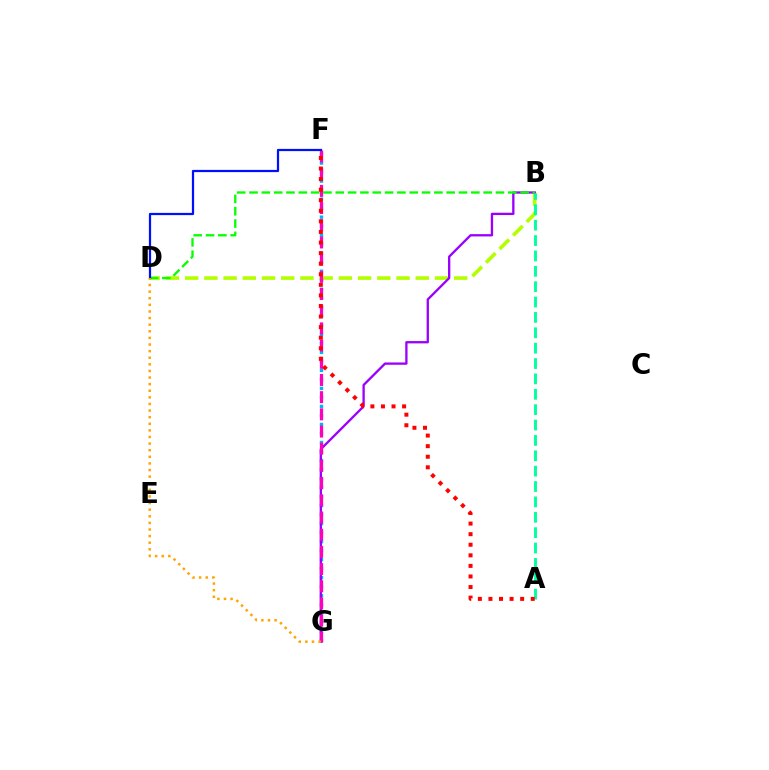{('B', 'D'): [{'color': '#b3ff00', 'line_style': 'dashed', 'thickness': 2.61}, {'color': '#08ff00', 'line_style': 'dashed', 'thickness': 1.67}], ('F', 'G'): [{'color': '#00b5ff', 'line_style': 'dotted', 'thickness': 2.45}, {'color': '#ff00bd', 'line_style': 'dashed', 'thickness': 2.34}], ('B', 'G'): [{'color': '#9b00ff', 'line_style': 'solid', 'thickness': 1.66}], ('A', 'B'): [{'color': '#00ff9d', 'line_style': 'dashed', 'thickness': 2.09}], ('D', 'F'): [{'color': '#0010ff', 'line_style': 'solid', 'thickness': 1.6}], ('A', 'F'): [{'color': '#ff0000', 'line_style': 'dotted', 'thickness': 2.87}], ('D', 'G'): [{'color': '#ffa500', 'line_style': 'dotted', 'thickness': 1.8}]}